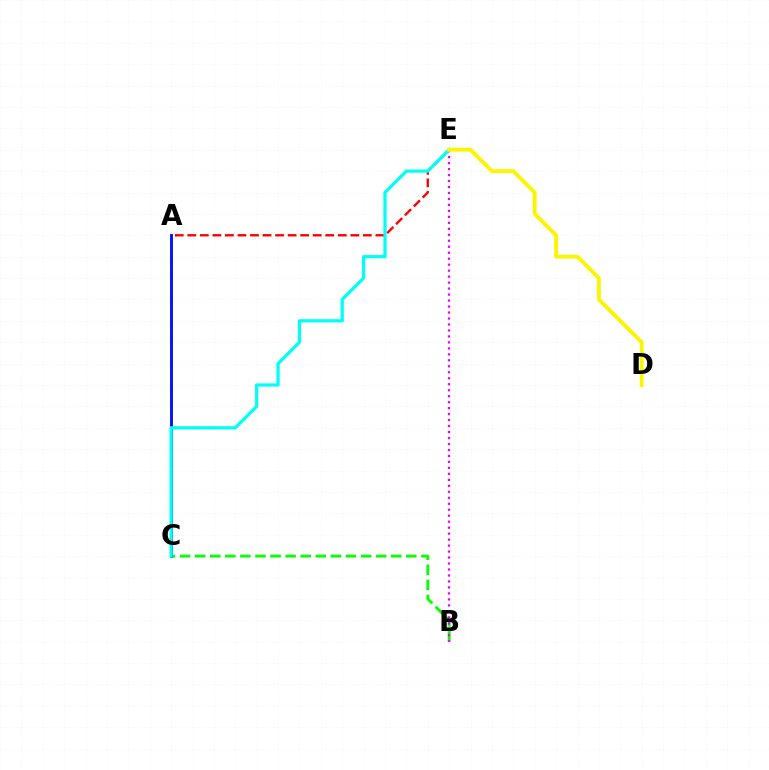{('B', 'C'): [{'color': '#08ff00', 'line_style': 'dashed', 'thickness': 2.05}], ('B', 'E'): [{'color': '#ee00ff', 'line_style': 'dotted', 'thickness': 1.62}], ('A', 'C'): [{'color': '#0010ff', 'line_style': 'solid', 'thickness': 2.07}], ('A', 'E'): [{'color': '#ff0000', 'line_style': 'dashed', 'thickness': 1.7}], ('C', 'E'): [{'color': '#00fff6', 'line_style': 'solid', 'thickness': 2.34}], ('D', 'E'): [{'color': '#fcf500', 'line_style': 'solid', 'thickness': 2.79}]}